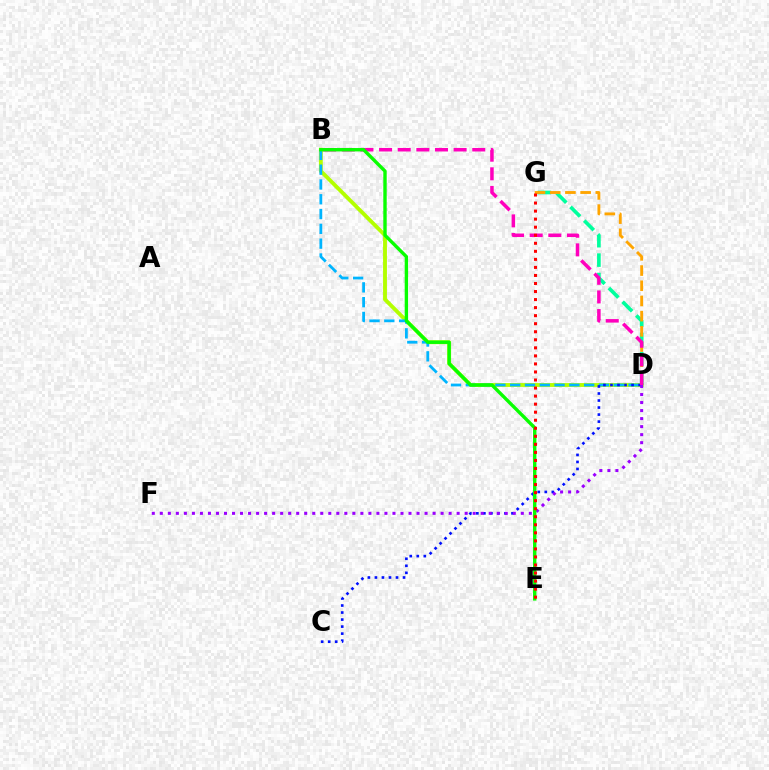{('B', 'D'): [{'color': '#b3ff00', 'line_style': 'solid', 'thickness': 2.79}, {'color': '#00b5ff', 'line_style': 'dashed', 'thickness': 2.01}, {'color': '#ff00bd', 'line_style': 'dashed', 'thickness': 2.53}], ('D', 'G'): [{'color': '#00ff9d', 'line_style': 'dashed', 'thickness': 2.64}, {'color': '#ffa500', 'line_style': 'dashed', 'thickness': 2.06}], ('C', 'D'): [{'color': '#0010ff', 'line_style': 'dotted', 'thickness': 1.91}], ('D', 'F'): [{'color': '#9b00ff', 'line_style': 'dotted', 'thickness': 2.18}], ('B', 'E'): [{'color': '#08ff00', 'line_style': 'solid', 'thickness': 2.44}], ('E', 'G'): [{'color': '#ff0000', 'line_style': 'dotted', 'thickness': 2.19}]}